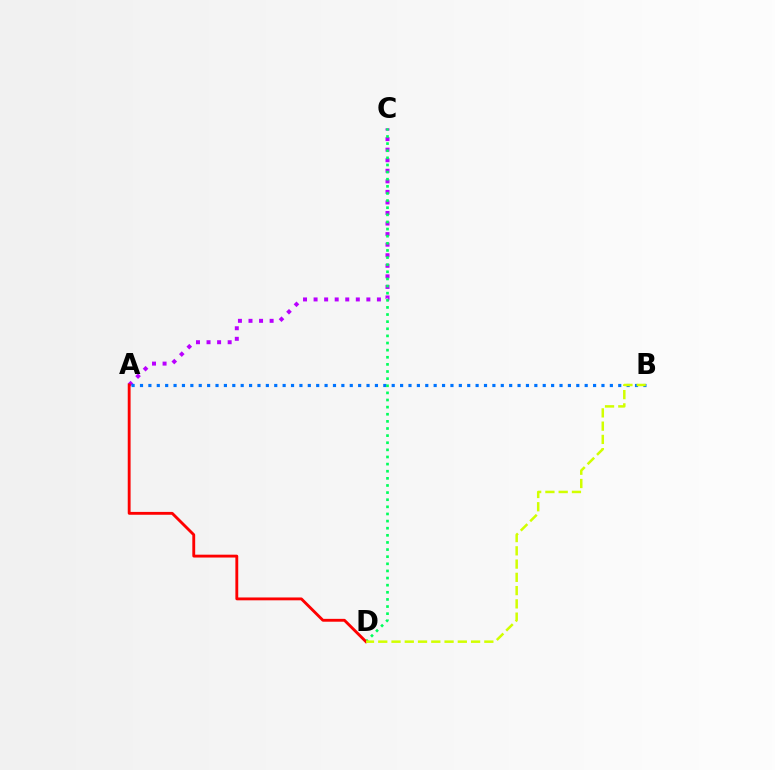{('A', 'C'): [{'color': '#b900ff', 'line_style': 'dotted', 'thickness': 2.87}], ('A', 'B'): [{'color': '#0074ff', 'line_style': 'dotted', 'thickness': 2.28}], ('C', 'D'): [{'color': '#00ff5c', 'line_style': 'dotted', 'thickness': 1.94}], ('A', 'D'): [{'color': '#ff0000', 'line_style': 'solid', 'thickness': 2.06}], ('B', 'D'): [{'color': '#d1ff00', 'line_style': 'dashed', 'thickness': 1.8}]}